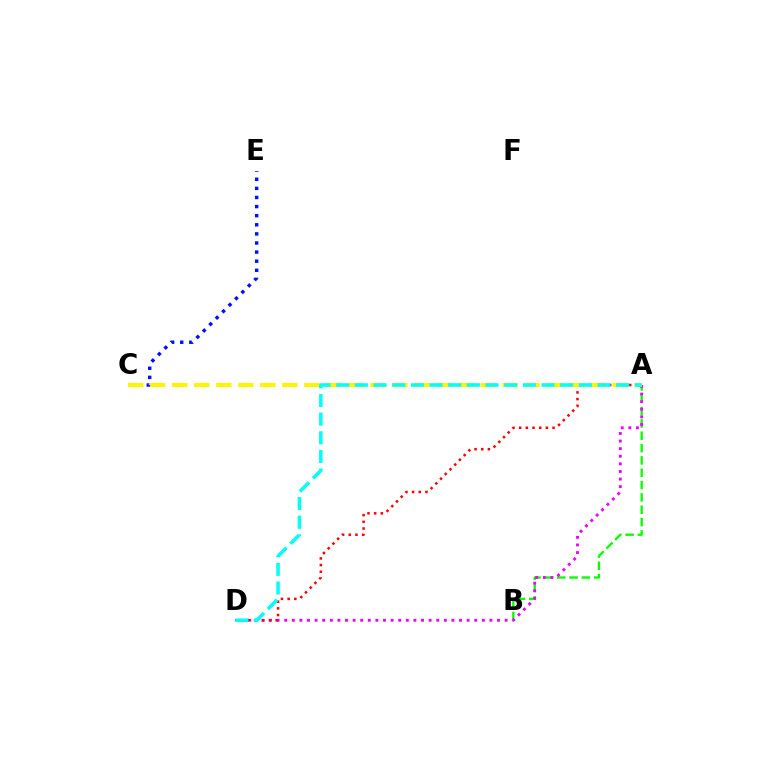{('A', 'B'): [{'color': '#08ff00', 'line_style': 'dashed', 'thickness': 1.68}], ('C', 'E'): [{'color': '#0010ff', 'line_style': 'dotted', 'thickness': 2.47}], ('A', 'D'): [{'color': '#ee00ff', 'line_style': 'dotted', 'thickness': 2.07}, {'color': '#ff0000', 'line_style': 'dotted', 'thickness': 1.82}, {'color': '#00fff6', 'line_style': 'dashed', 'thickness': 2.54}], ('A', 'C'): [{'color': '#fcf500', 'line_style': 'dashed', 'thickness': 2.99}]}